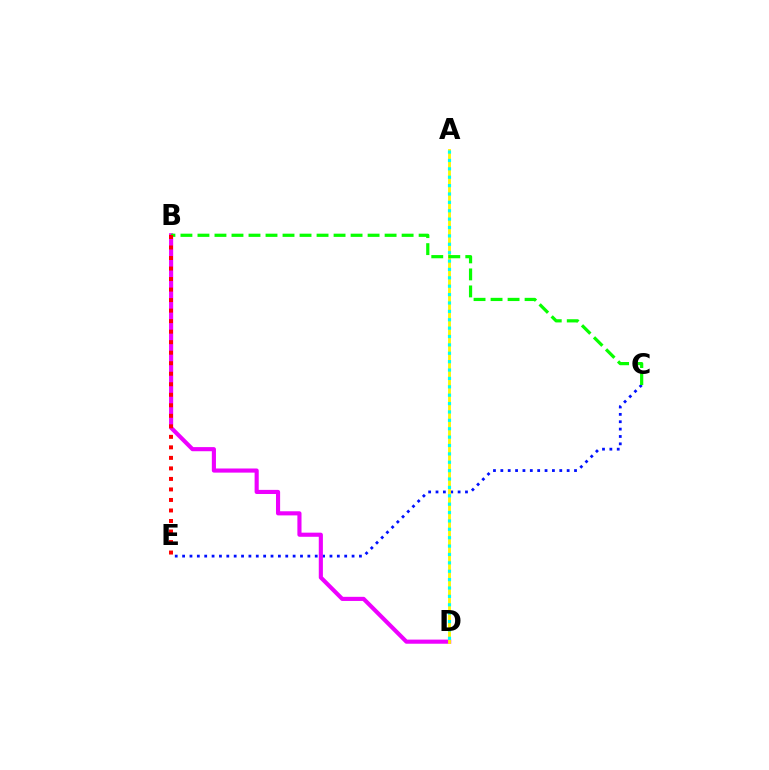{('C', 'E'): [{'color': '#0010ff', 'line_style': 'dotted', 'thickness': 2.0}], ('B', 'D'): [{'color': '#ee00ff', 'line_style': 'solid', 'thickness': 2.97}], ('A', 'D'): [{'color': '#fcf500', 'line_style': 'solid', 'thickness': 2.04}, {'color': '#00fff6', 'line_style': 'dotted', 'thickness': 2.28}], ('B', 'C'): [{'color': '#08ff00', 'line_style': 'dashed', 'thickness': 2.31}], ('B', 'E'): [{'color': '#ff0000', 'line_style': 'dotted', 'thickness': 2.86}]}